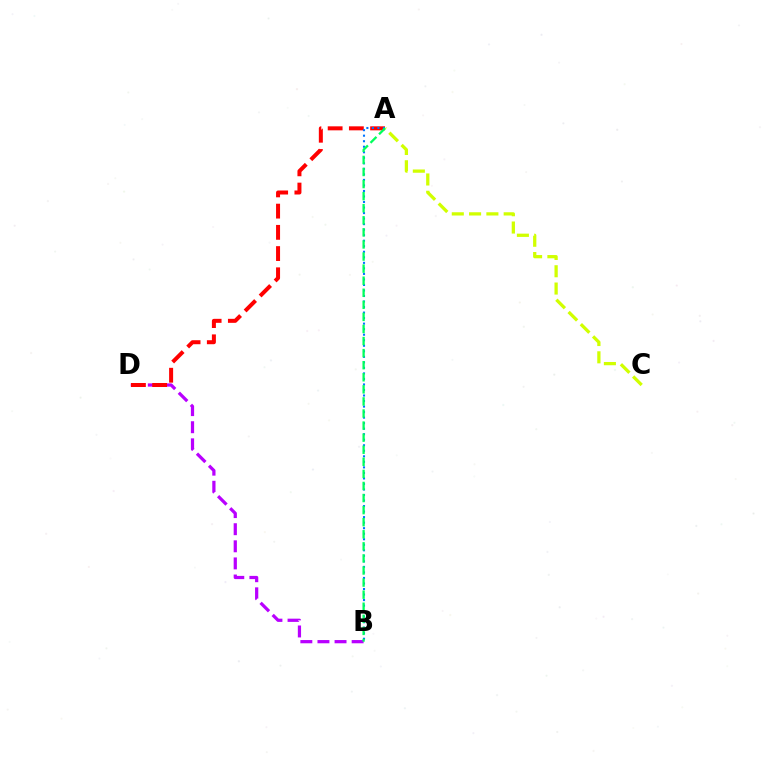{('B', 'D'): [{'color': '#b900ff', 'line_style': 'dashed', 'thickness': 2.32}], ('A', 'D'): [{'color': '#ff0000', 'line_style': 'dashed', 'thickness': 2.88}], ('A', 'B'): [{'color': '#0074ff', 'line_style': 'dotted', 'thickness': 1.5}, {'color': '#00ff5c', 'line_style': 'dashed', 'thickness': 1.64}], ('A', 'C'): [{'color': '#d1ff00', 'line_style': 'dashed', 'thickness': 2.35}]}